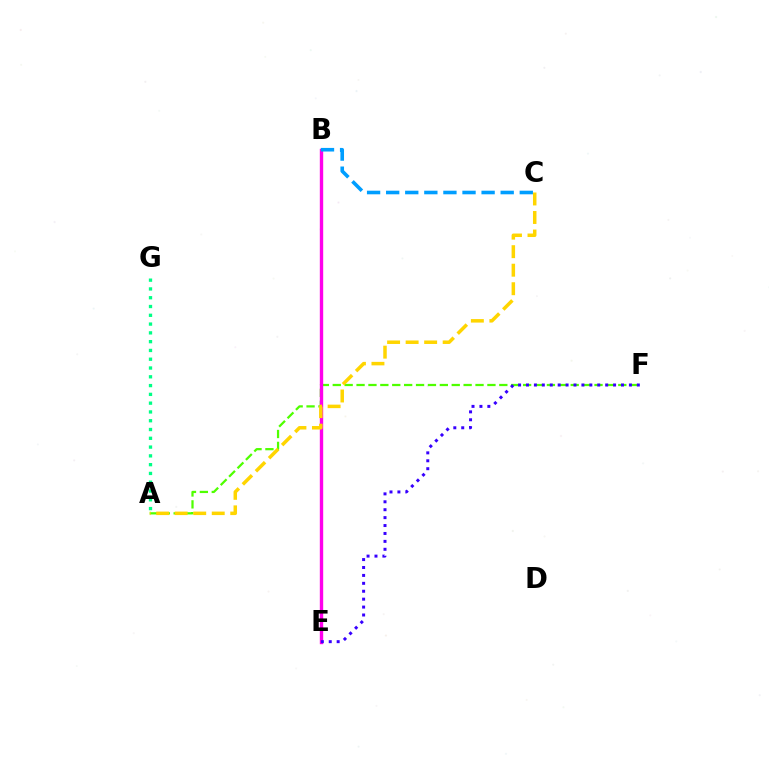{('B', 'E'): [{'color': '#ff0000', 'line_style': 'dotted', 'thickness': 2.08}, {'color': '#ff00ed', 'line_style': 'solid', 'thickness': 2.43}], ('A', 'G'): [{'color': '#00ff86', 'line_style': 'dotted', 'thickness': 2.39}], ('A', 'F'): [{'color': '#4fff00', 'line_style': 'dashed', 'thickness': 1.62}], ('B', 'C'): [{'color': '#009eff', 'line_style': 'dashed', 'thickness': 2.59}], ('E', 'F'): [{'color': '#3700ff', 'line_style': 'dotted', 'thickness': 2.15}], ('A', 'C'): [{'color': '#ffd500', 'line_style': 'dashed', 'thickness': 2.52}]}